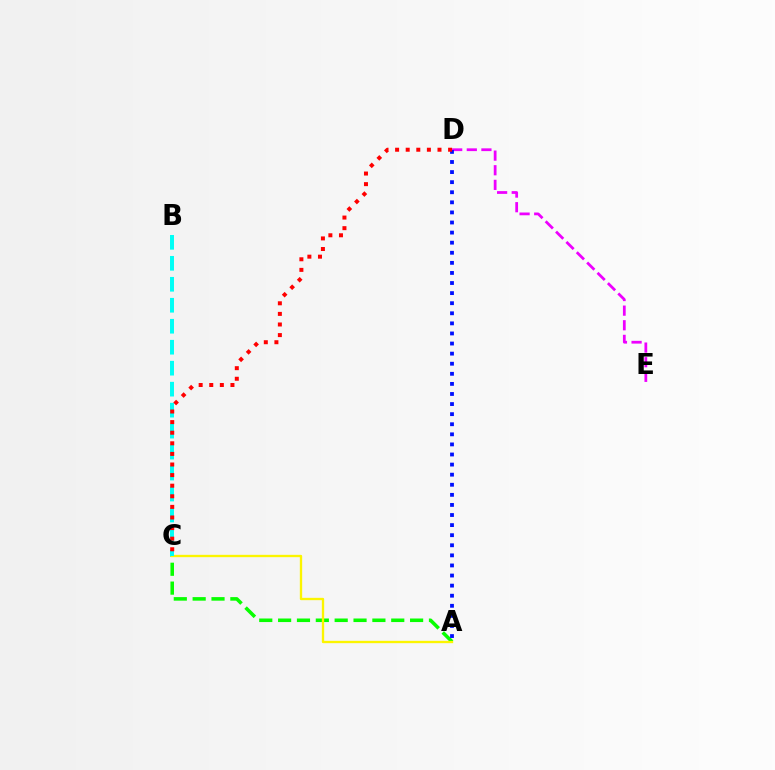{('A', 'C'): [{'color': '#08ff00', 'line_style': 'dashed', 'thickness': 2.56}, {'color': '#fcf500', 'line_style': 'solid', 'thickness': 1.69}], ('B', 'C'): [{'color': '#00fff6', 'line_style': 'dashed', 'thickness': 2.85}], ('D', 'E'): [{'color': '#ee00ff', 'line_style': 'dashed', 'thickness': 1.99}], ('A', 'D'): [{'color': '#0010ff', 'line_style': 'dotted', 'thickness': 2.74}], ('C', 'D'): [{'color': '#ff0000', 'line_style': 'dotted', 'thickness': 2.88}]}